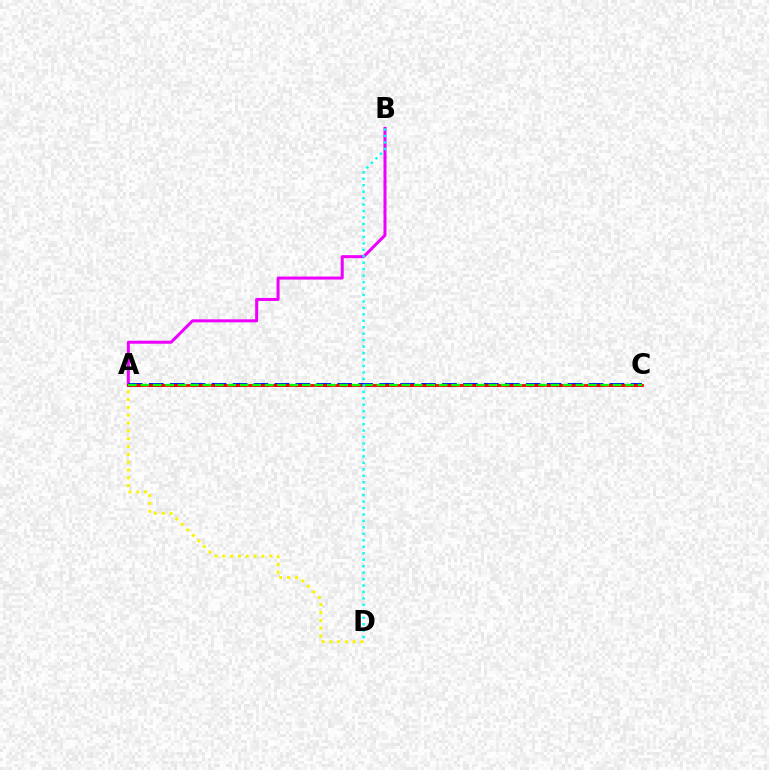{('A', 'D'): [{'color': '#fcf500', 'line_style': 'dotted', 'thickness': 2.13}], ('A', 'B'): [{'color': '#ee00ff', 'line_style': 'solid', 'thickness': 2.17}], ('A', 'C'): [{'color': '#0010ff', 'line_style': 'dashed', 'thickness': 2.85}, {'color': '#ff0000', 'line_style': 'solid', 'thickness': 2.0}, {'color': '#08ff00', 'line_style': 'dashed', 'thickness': 1.69}], ('B', 'D'): [{'color': '#00fff6', 'line_style': 'dotted', 'thickness': 1.75}]}